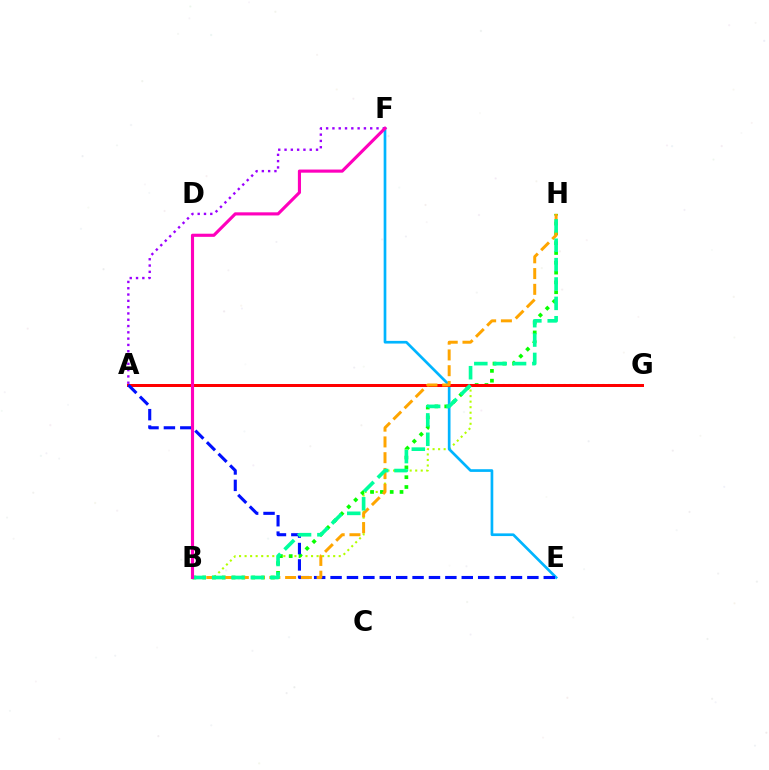{('B', 'G'): [{'color': '#b3ff00', 'line_style': 'dotted', 'thickness': 1.5}], ('E', 'F'): [{'color': '#00b5ff', 'line_style': 'solid', 'thickness': 1.93}], ('B', 'H'): [{'color': '#08ff00', 'line_style': 'dotted', 'thickness': 2.67}, {'color': '#ffa500', 'line_style': 'dashed', 'thickness': 2.14}, {'color': '#00ff9d', 'line_style': 'dashed', 'thickness': 2.63}], ('A', 'F'): [{'color': '#9b00ff', 'line_style': 'dotted', 'thickness': 1.71}], ('A', 'G'): [{'color': '#ff0000', 'line_style': 'solid', 'thickness': 2.16}], ('A', 'E'): [{'color': '#0010ff', 'line_style': 'dashed', 'thickness': 2.23}], ('B', 'F'): [{'color': '#ff00bd', 'line_style': 'solid', 'thickness': 2.25}]}